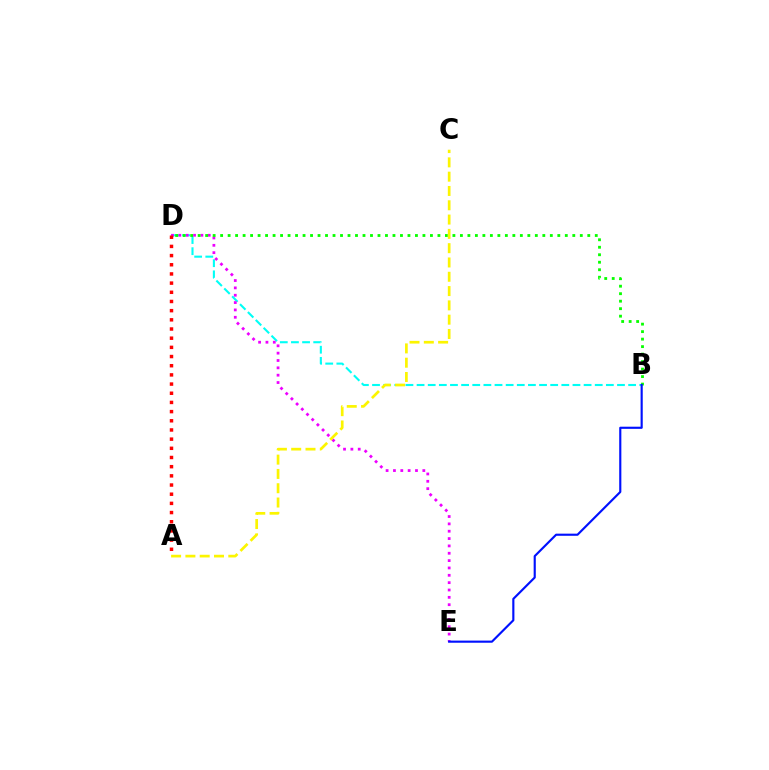{('B', 'D'): [{'color': '#00fff6', 'line_style': 'dashed', 'thickness': 1.51}, {'color': '#08ff00', 'line_style': 'dotted', 'thickness': 2.04}], ('D', 'E'): [{'color': '#ee00ff', 'line_style': 'dotted', 'thickness': 2.0}], ('A', 'D'): [{'color': '#ff0000', 'line_style': 'dotted', 'thickness': 2.49}], ('B', 'E'): [{'color': '#0010ff', 'line_style': 'solid', 'thickness': 1.54}], ('A', 'C'): [{'color': '#fcf500', 'line_style': 'dashed', 'thickness': 1.94}]}